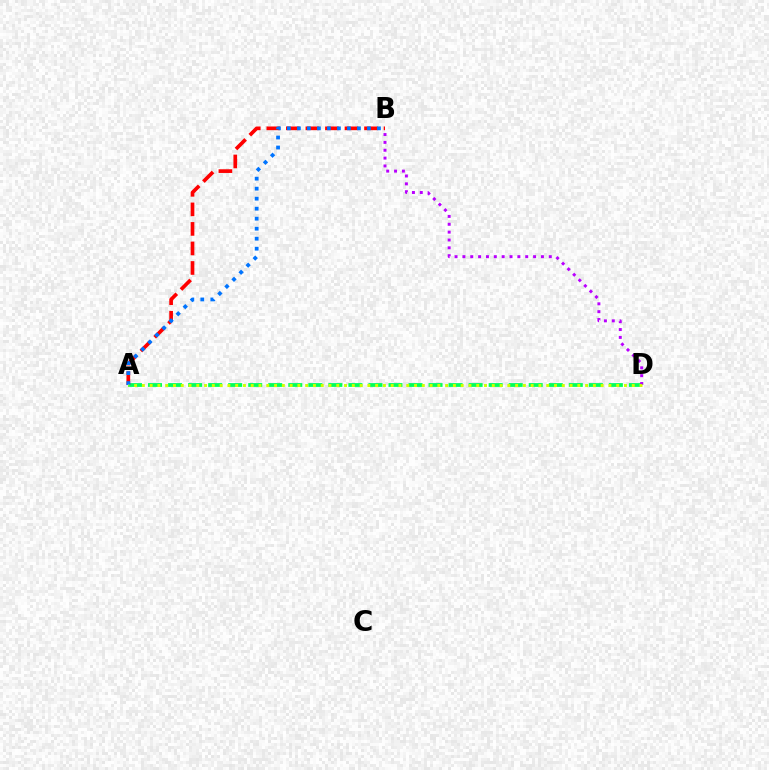{('A', 'D'): [{'color': '#00ff5c', 'line_style': 'dashed', 'thickness': 2.72}, {'color': '#d1ff00', 'line_style': 'dotted', 'thickness': 2.11}], ('A', 'B'): [{'color': '#ff0000', 'line_style': 'dashed', 'thickness': 2.65}, {'color': '#0074ff', 'line_style': 'dotted', 'thickness': 2.72}], ('B', 'D'): [{'color': '#b900ff', 'line_style': 'dotted', 'thickness': 2.13}]}